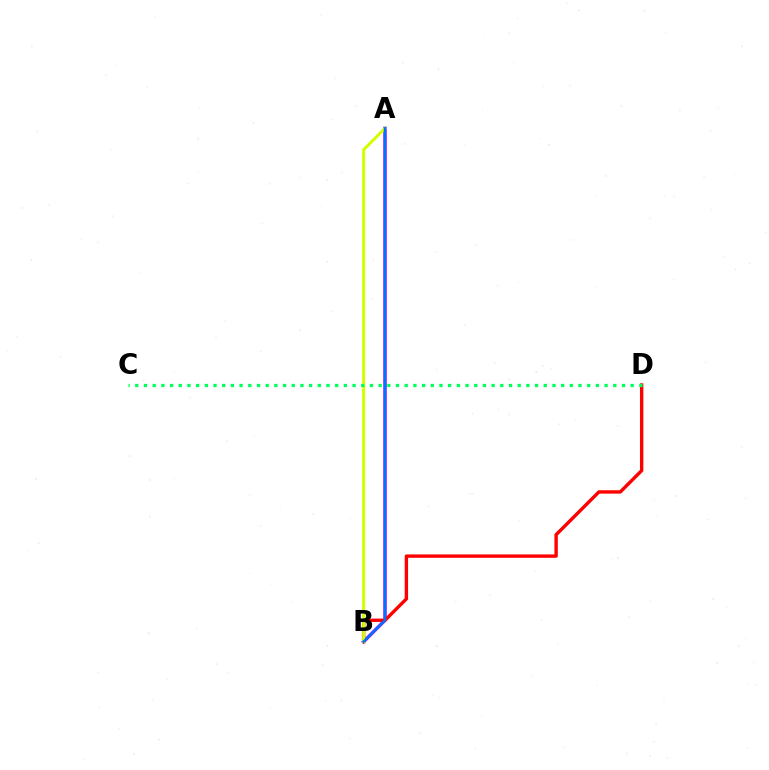{('A', 'B'): [{'color': '#b900ff', 'line_style': 'solid', 'thickness': 2.46}, {'color': '#d1ff00', 'line_style': 'solid', 'thickness': 2.17}, {'color': '#0074ff', 'line_style': 'solid', 'thickness': 1.81}], ('B', 'D'): [{'color': '#ff0000', 'line_style': 'solid', 'thickness': 2.43}], ('C', 'D'): [{'color': '#00ff5c', 'line_style': 'dotted', 'thickness': 2.36}]}